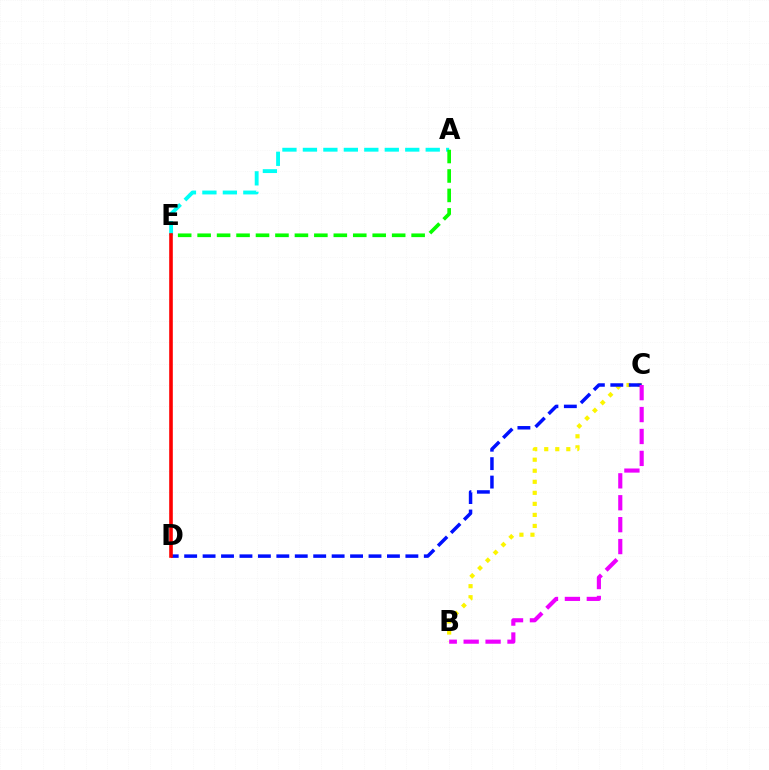{('A', 'E'): [{'color': '#00fff6', 'line_style': 'dashed', 'thickness': 2.78}, {'color': '#08ff00', 'line_style': 'dashed', 'thickness': 2.64}], ('B', 'C'): [{'color': '#fcf500', 'line_style': 'dotted', 'thickness': 3.0}, {'color': '#ee00ff', 'line_style': 'dashed', 'thickness': 2.98}], ('C', 'D'): [{'color': '#0010ff', 'line_style': 'dashed', 'thickness': 2.5}], ('D', 'E'): [{'color': '#ff0000', 'line_style': 'solid', 'thickness': 2.6}]}